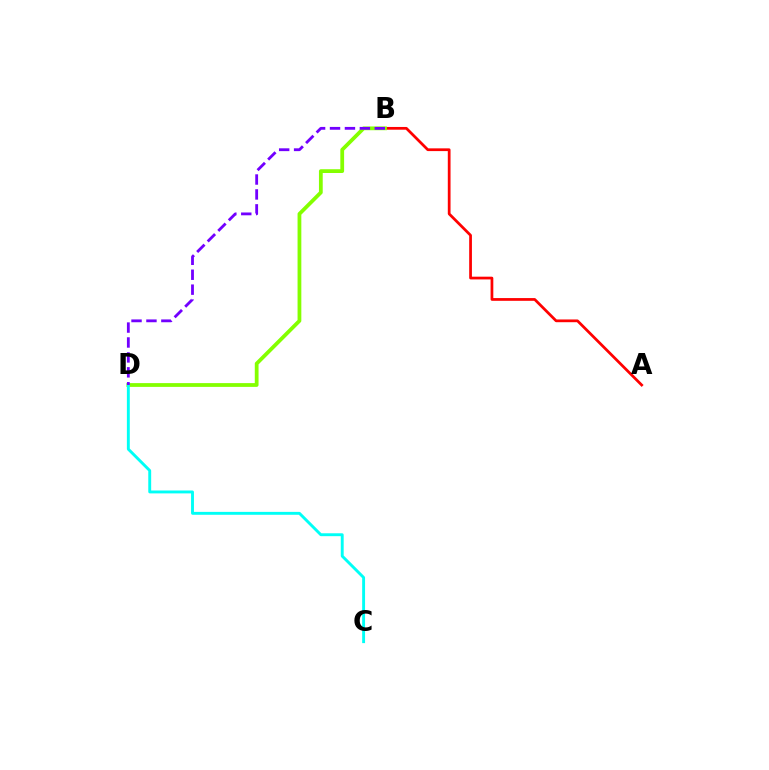{('A', 'B'): [{'color': '#ff0000', 'line_style': 'solid', 'thickness': 1.97}], ('B', 'D'): [{'color': '#84ff00', 'line_style': 'solid', 'thickness': 2.72}, {'color': '#7200ff', 'line_style': 'dashed', 'thickness': 2.03}], ('C', 'D'): [{'color': '#00fff6', 'line_style': 'solid', 'thickness': 2.09}]}